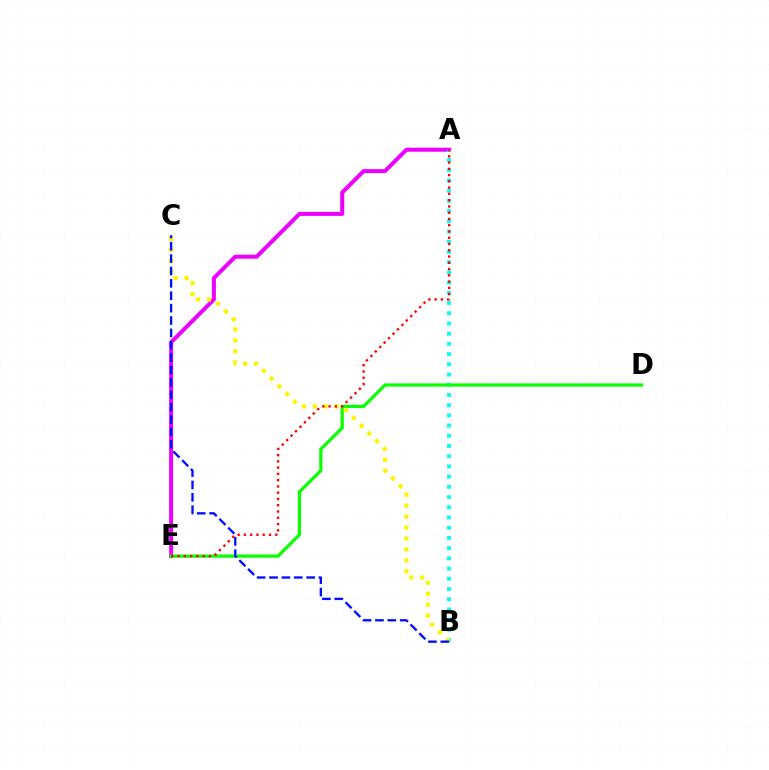{('A', 'E'): [{'color': '#ee00ff', 'line_style': 'solid', 'thickness': 2.88}, {'color': '#ff0000', 'line_style': 'dotted', 'thickness': 1.7}], ('A', 'B'): [{'color': '#00fff6', 'line_style': 'dotted', 'thickness': 2.78}], ('D', 'E'): [{'color': '#08ff00', 'line_style': 'solid', 'thickness': 2.29}], ('B', 'C'): [{'color': '#fcf500', 'line_style': 'dotted', 'thickness': 2.97}, {'color': '#0010ff', 'line_style': 'dashed', 'thickness': 1.68}]}